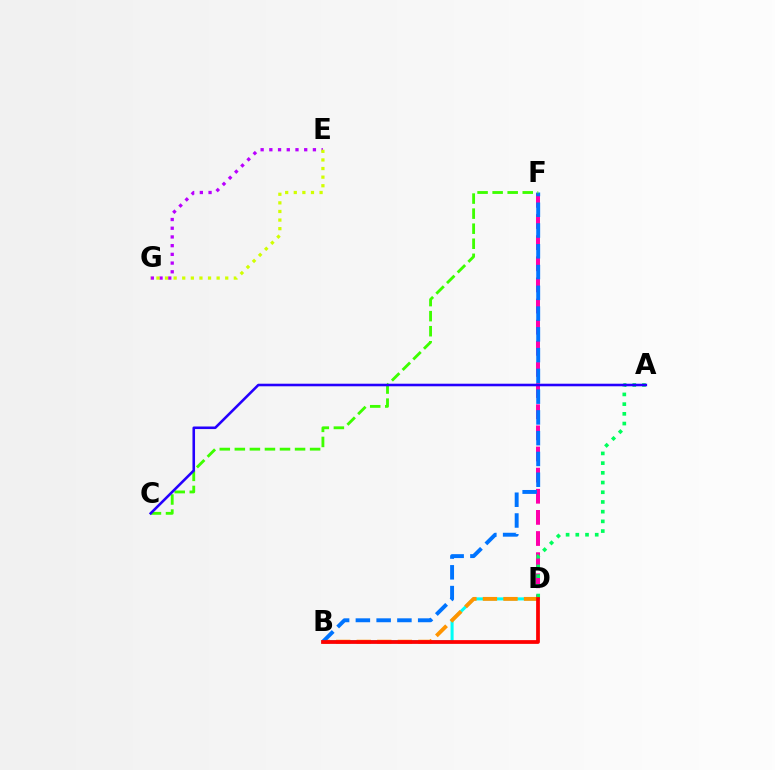{('D', 'F'): [{'color': '#ff00ac', 'line_style': 'dashed', 'thickness': 2.87}], ('B', 'D'): [{'color': '#00fff6', 'line_style': 'solid', 'thickness': 2.19}, {'color': '#ff9400', 'line_style': 'dashed', 'thickness': 2.79}, {'color': '#ff0000', 'line_style': 'solid', 'thickness': 2.71}], ('A', 'D'): [{'color': '#00ff5c', 'line_style': 'dotted', 'thickness': 2.64}], ('B', 'F'): [{'color': '#0074ff', 'line_style': 'dashed', 'thickness': 2.82}], ('C', 'F'): [{'color': '#3dff00', 'line_style': 'dashed', 'thickness': 2.05}], ('A', 'C'): [{'color': '#2500ff', 'line_style': 'solid', 'thickness': 1.85}], ('E', 'G'): [{'color': '#b900ff', 'line_style': 'dotted', 'thickness': 2.37}, {'color': '#d1ff00', 'line_style': 'dotted', 'thickness': 2.34}]}